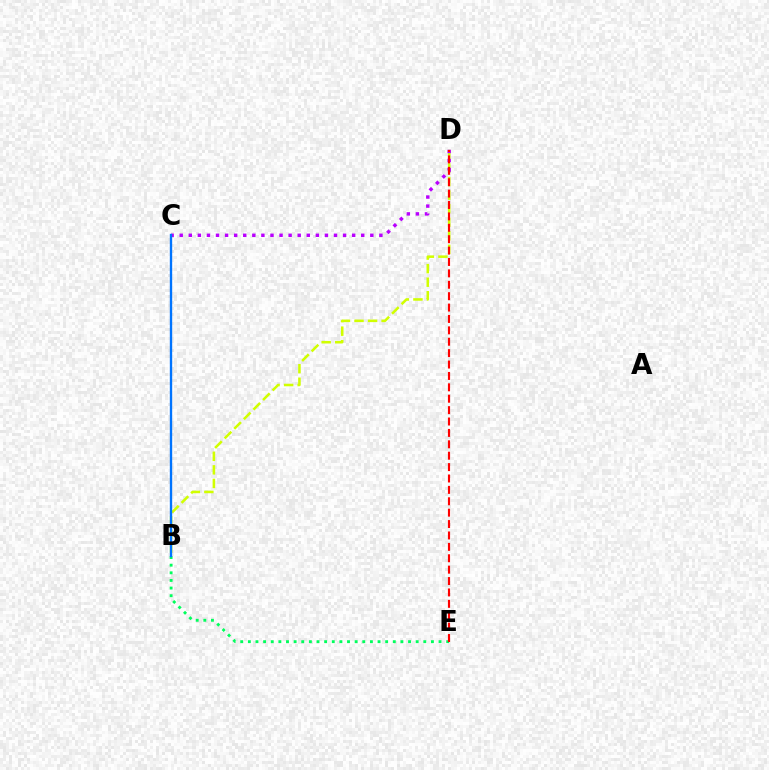{('B', 'D'): [{'color': '#d1ff00', 'line_style': 'dashed', 'thickness': 1.84}], ('B', 'E'): [{'color': '#00ff5c', 'line_style': 'dotted', 'thickness': 2.07}], ('C', 'D'): [{'color': '#b900ff', 'line_style': 'dotted', 'thickness': 2.47}], ('B', 'C'): [{'color': '#0074ff', 'line_style': 'solid', 'thickness': 1.7}], ('D', 'E'): [{'color': '#ff0000', 'line_style': 'dashed', 'thickness': 1.55}]}